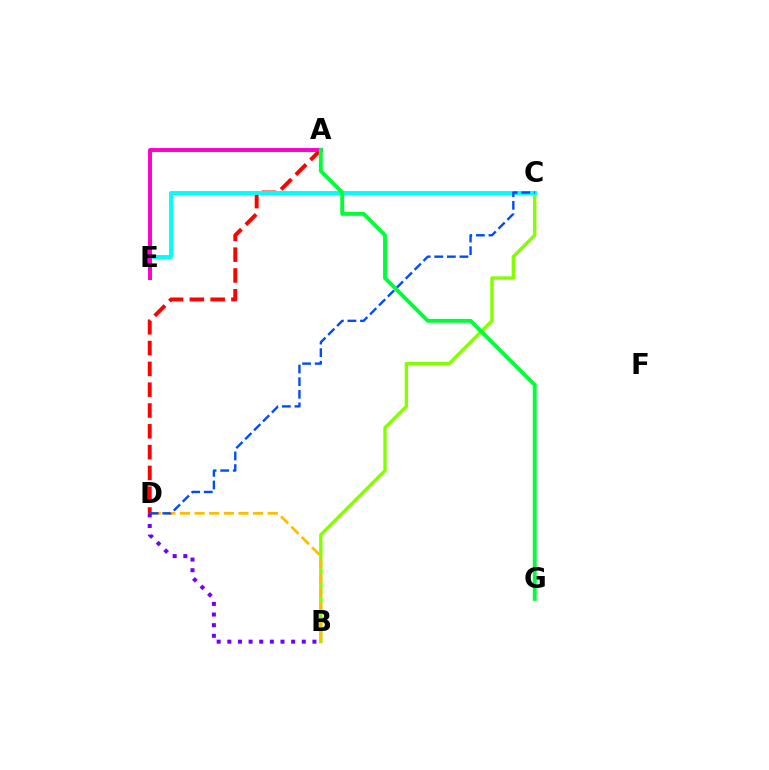{('A', 'D'): [{'color': '#ff0000', 'line_style': 'dashed', 'thickness': 2.83}], ('B', 'C'): [{'color': '#84ff00', 'line_style': 'solid', 'thickness': 2.44}], ('B', 'D'): [{'color': '#ffbd00', 'line_style': 'dashed', 'thickness': 1.99}, {'color': '#7200ff', 'line_style': 'dotted', 'thickness': 2.89}], ('C', 'E'): [{'color': '#00fff6', 'line_style': 'solid', 'thickness': 2.83}], ('A', 'E'): [{'color': '#ff00cf', 'line_style': 'solid', 'thickness': 2.85}], ('C', 'D'): [{'color': '#004bff', 'line_style': 'dashed', 'thickness': 1.71}], ('A', 'G'): [{'color': '#00ff39', 'line_style': 'solid', 'thickness': 2.8}]}